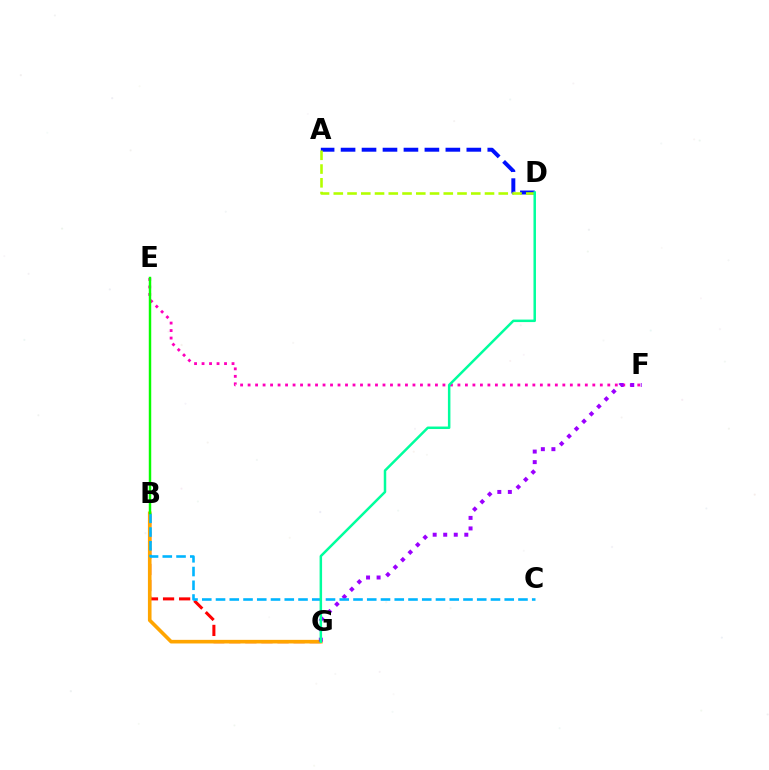{('B', 'G'): [{'color': '#ff0000', 'line_style': 'dashed', 'thickness': 2.18}, {'color': '#ffa500', 'line_style': 'solid', 'thickness': 2.61}], ('A', 'D'): [{'color': '#0010ff', 'line_style': 'dashed', 'thickness': 2.85}, {'color': '#b3ff00', 'line_style': 'dashed', 'thickness': 1.87}], ('E', 'F'): [{'color': '#ff00bd', 'line_style': 'dotted', 'thickness': 2.04}], ('F', 'G'): [{'color': '#9b00ff', 'line_style': 'dotted', 'thickness': 2.86}], ('B', 'C'): [{'color': '#00b5ff', 'line_style': 'dashed', 'thickness': 1.87}], ('B', 'E'): [{'color': '#08ff00', 'line_style': 'solid', 'thickness': 1.77}], ('D', 'G'): [{'color': '#00ff9d', 'line_style': 'solid', 'thickness': 1.8}]}